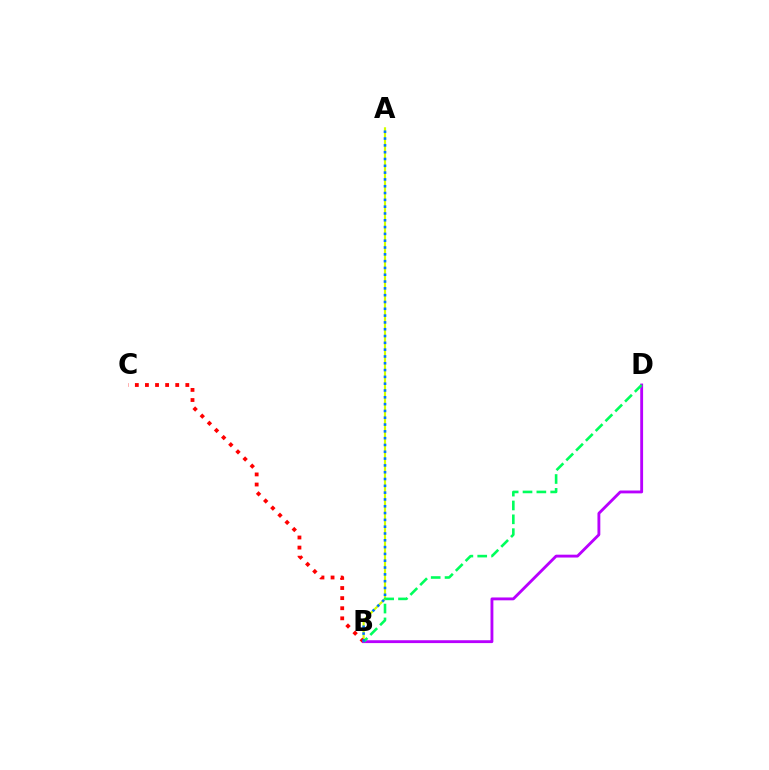{('A', 'B'): [{'color': '#d1ff00', 'line_style': 'solid', 'thickness': 1.56}, {'color': '#0074ff', 'line_style': 'dotted', 'thickness': 1.85}], ('B', 'C'): [{'color': '#ff0000', 'line_style': 'dotted', 'thickness': 2.74}], ('B', 'D'): [{'color': '#b900ff', 'line_style': 'solid', 'thickness': 2.06}, {'color': '#00ff5c', 'line_style': 'dashed', 'thickness': 1.88}]}